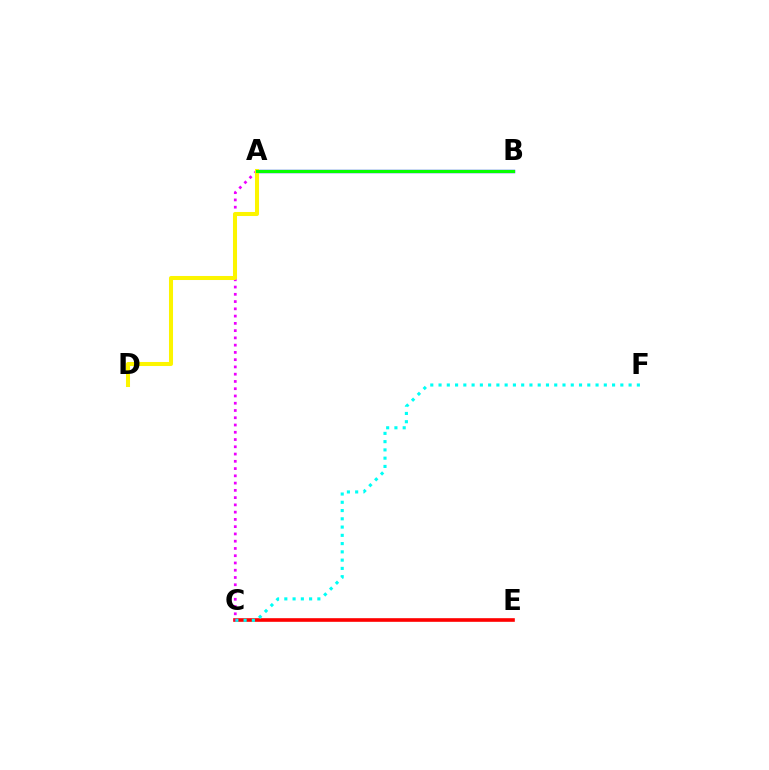{('C', 'E'): [{'color': '#ff0000', 'line_style': 'solid', 'thickness': 2.61}], ('C', 'F'): [{'color': '#00fff6', 'line_style': 'dotted', 'thickness': 2.25}], ('A', 'B'): [{'color': '#0010ff', 'line_style': 'solid', 'thickness': 2.41}, {'color': '#08ff00', 'line_style': 'solid', 'thickness': 2.24}], ('A', 'C'): [{'color': '#ee00ff', 'line_style': 'dotted', 'thickness': 1.97}], ('A', 'D'): [{'color': '#fcf500', 'line_style': 'solid', 'thickness': 2.9}]}